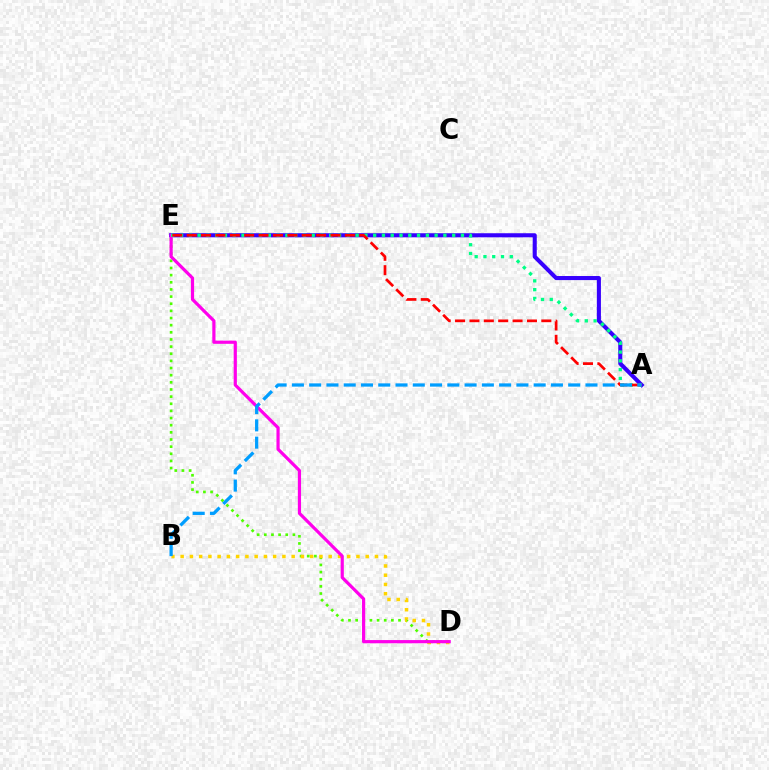{('D', 'E'): [{'color': '#4fff00', 'line_style': 'dotted', 'thickness': 1.94}, {'color': '#ff00ed', 'line_style': 'solid', 'thickness': 2.3}], ('B', 'D'): [{'color': '#ffd500', 'line_style': 'dotted', 'thickness': 2.51}], ('A', 'E'): [{'color': '#3700ff', 'line_style': 'solid', 'thickness': 2.94}, {'color': '#00ff86', 'line_style': 'dotted', 'thickness': 2.39}, {'color': '#ff0000', 'line_style': 'dashed', 'thickness': 1.95}], ('A', 'B'): [{'color': '#009eff', 'line_style': 'dashed', 'thickness': 2.35}]}